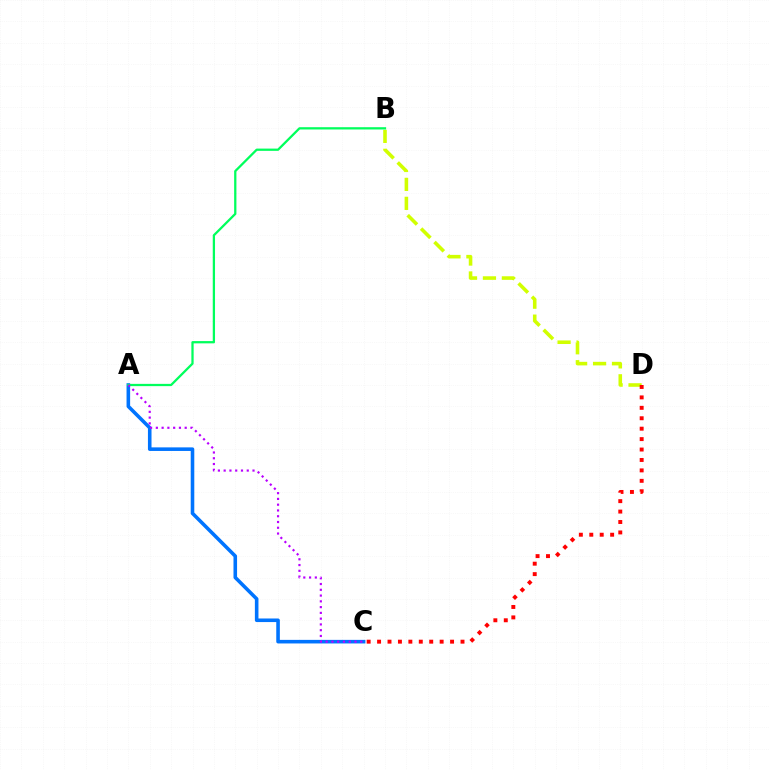{('B', 'D'): [{'color': '#d1ff00', 'line_style': 'dashed', 'thickness': 2.58}], ('A', 'C'): [{'color': '#0074ff', 'line_style': 'solid', 'thickness': 2.58}, {'color': '#b900ff', 'line_style': 'dotted', 'thickness': 1.57}], ('A', 'B'): [{'color': '#00ff5c', 'line_style': 'solid', 'thickness': 1.63}], ('C', 'D'): [{'color': '#ff0000', 'line_style': 'dotted', 'thickness': 2.83}]}